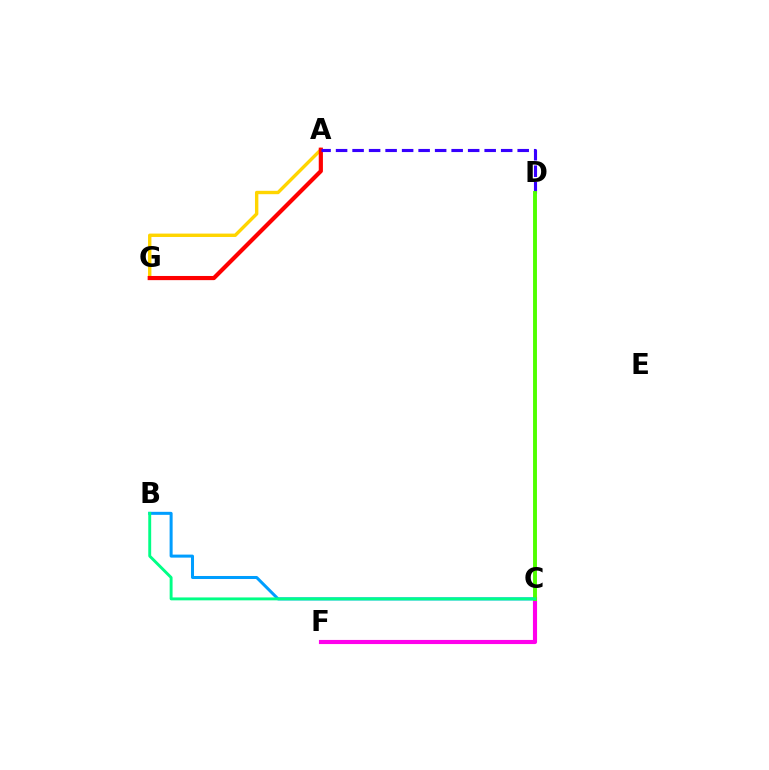{('A', 'G'): [{'color': '#ffd500', 'line_style': 'solid', 'thickness': 2.44}, {'color': '#ff0000', 'line_style': 'solid', 'thickness': 3.0}], ('C', 'F'): [{'color': '#ff00ed', 'line_style': 'solid', 'thickness': 2.97}], ('A', 'D'): [{'color': '#3700ff', 'line_style': 'dashed', 'thickness': 2.24}], ('B', 'C'): [{'color': '#009eff', 'line_style': 'solid', 'thickness': 2.17}, {'color': '#00ff86', 'line_style': 'solid', 'thickness': 2.09}], ('C', 'D'): [{'color': '#4fff00', 'line_style': 'solid', 'thickness': 2.81}]}